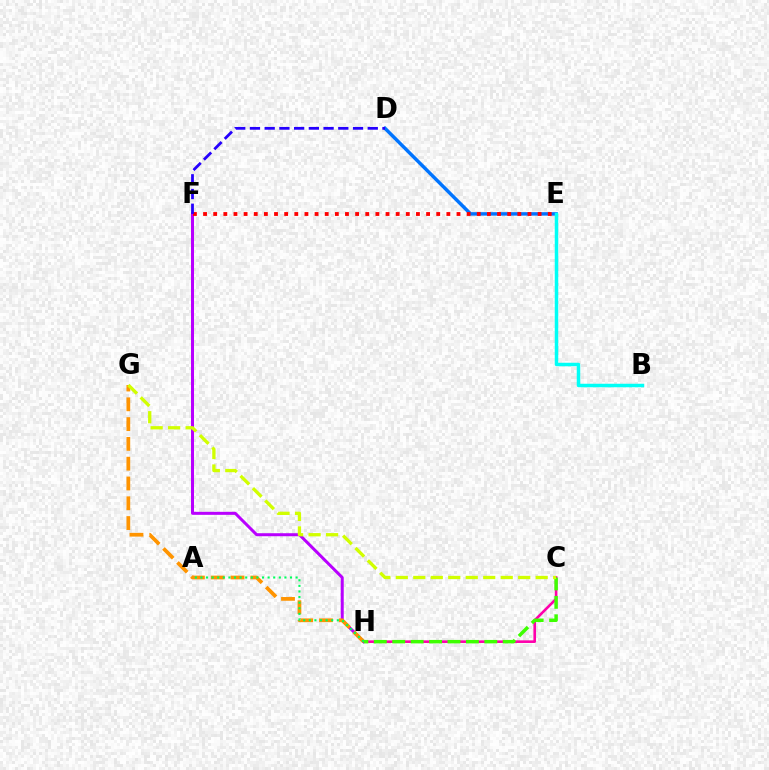{('C', 'H'): [{'color': '#ff00ac', 'line_style': 'solid', 'thickness': 1.89}, {'color': '#3dff00', 'line_style': 'dashed', 'thickness': 2.5}], ('D', 'E'): [{'color': '#0074ff', 'line_style': 'solid', 'thickness': 2.49}], ('F', 'H'): [{'color': '#b900ff', 'line_style': 'solid', 'thickness': 2.16}], ('G', 'H'): [{'color': '#ff9400', 'line_style': 'dashed', 'thickness': 2.69}], ('B', 'E'): [{'color': '#00fff6', 'line_style': 'solid', 'thickness': 2.51}], ('E', 'F'): [{'color': '#ff0000', 'line_style': 'dotted', 'thickness': 2.75}], ('C', 'G'): [{'color': '#d1ff00', 'line_style': 'dashed', 'thickness': 2.38}], ('A', 'H'): [{'color': '#00ff5c', 'line_style': 'dotted', 'thickness': 1.52}], ('D', 'F'): [{'color': '#2500ff', 'line_style': 'dashed', 'thickness': 2.0}]}